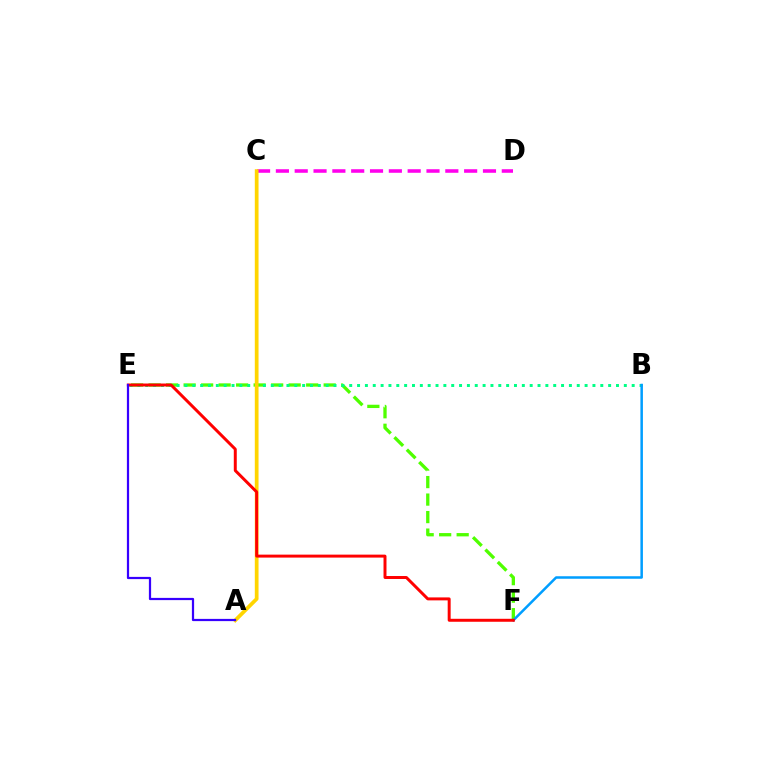{('C', 'D'): [{'color': '#ff00ed', 'line_style': 'dashed', 'thickness': 2.56}], ('E', 'F'): [{'color': '#4fff00', 'line_style': 'dashed', 'thickness': 2.38}, {'color': '#ff0000', 'line_style': 'solid', 'thickness': 2.14}], ('B', 'E'): [{'color': '#00ff86', 'line_style': 'dotted', 'thickness': 2.13}], ('B', 'F'): [{'color': '#009eff', 'line_style': 'solid', 'thickness': 1.81}], ('A', 'C'): [{'color': '#ffd500', 'line_style': 'solid', 'thickness': 2.69}], ('A', 'E'): [{'color': '#3700ff', 'line_style': 'solid', 'thickness': 1.6}]}